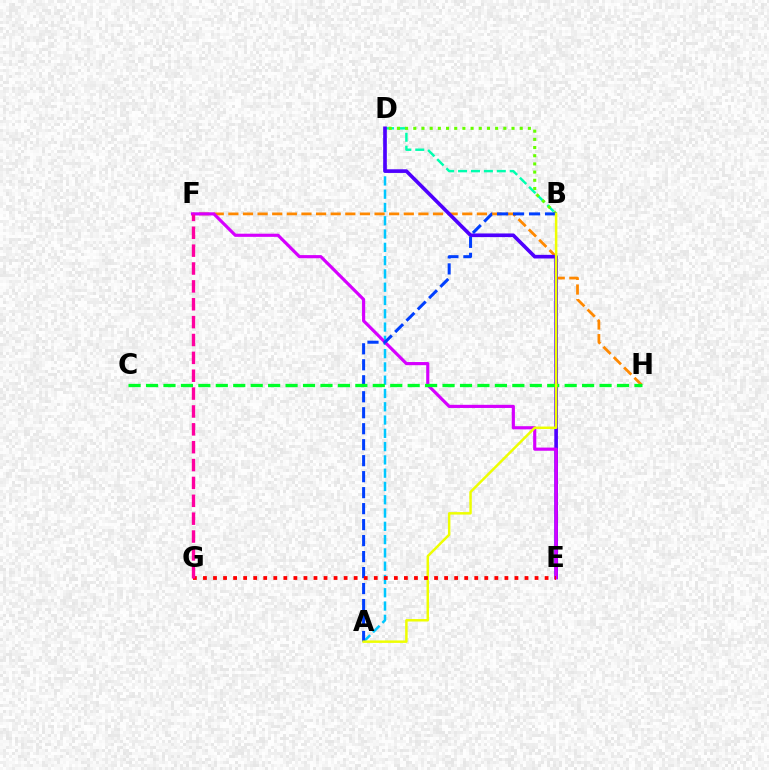{('B', 'D'): [{'color': '#00ffaf', 'line_style': 'dashed', 'thickness': 1.75}, {'color': '#66ff00', 'line_style': 'dotted', 'thickness': 2.22}], ('A', 'D'): [{'color': '#00c7ff', 'line_style': 'dashed', 'thickness': 1.8}], ('F', 'H'): [{'color': '#ff8800', 'line_style': 'dashed', 'thickness': 1.99}], ('D', 'E'): [{'color': '#4f00ff', 'line_style': 'solid', 'thickness': 2.62}], ('E', 'F'): [{'color': '#d600ff', 'line_style': 'solid', 'thickness': 2.27}], ('A', 'B'): [{'color': '#003fff', 'line_style': 'dashed', 'thickness': 2.17}, {'color': '#eeff00', 'line_style': 'solid', 'thickness': 1.78}], ('C', 'H'): [{'color': '#00ff27', 'line_style': 'dashed', 'thickness': 2.37}], ('E', 'G'): [{'color': '#ff0000', 'line_style': 'dotted', 'thickness': 2.73}], ('F', 'G'): [{'color': '#ff00a0', 'line_style': 'dashed', 'thickness': 2.43}]}